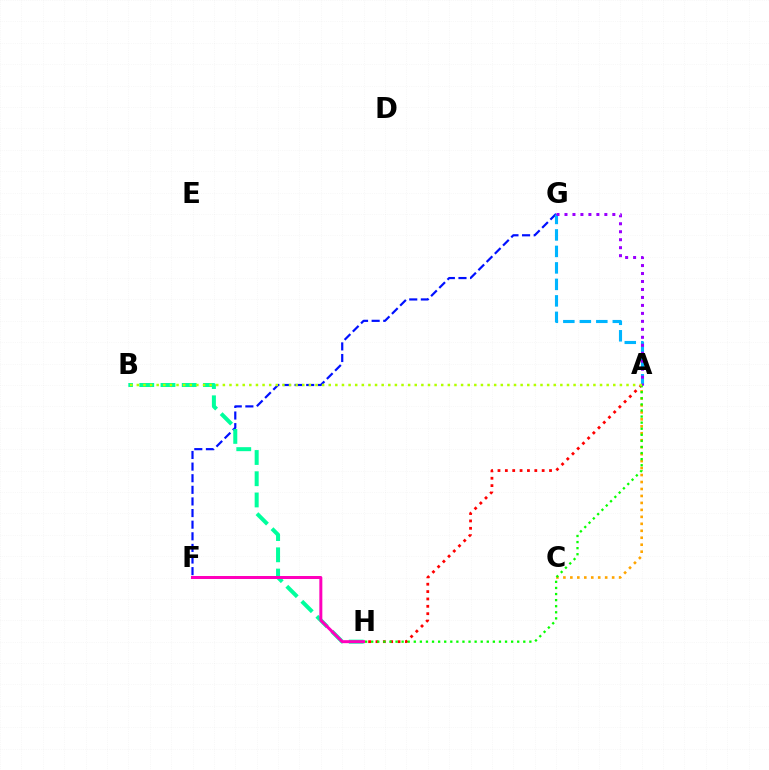{('F', 'G'): [{'color': '#0010ff', 'line_style': 'dashed', 'thickness': 1.58}], ('B', 'H'): [{'color': '#00ff9d', 'line_style': 'dashed', 'thickness': 2.88}], ('A', 'G'): [{'color': '#00b5ff', 'line_style': 'dashed', 'thickness': 2.24}, {'color': '#9b00ff', 'line_style': 'dotted', 'thickness': 2.17}], ('F', 'H'): [{'color': '#ff00bd', 'line_style': 'solid', 'thickness': 2.15}], ('A', 'H'): [{'color': '#ff0000', 'line_style': 'dotted', 'thickness': 2.0}, {'color': '#08ff00', 'line_style': 'dotted', 'thickness': 1.65}], ('A', 'C'): [{'color': '#ffa500', 'line_style': 'dotted', 'thickness': 1.89}], ('A', 'B'): [{'color': '#b3ff00', 'line_style': 'dotted', 'thickness': 1.8}]}